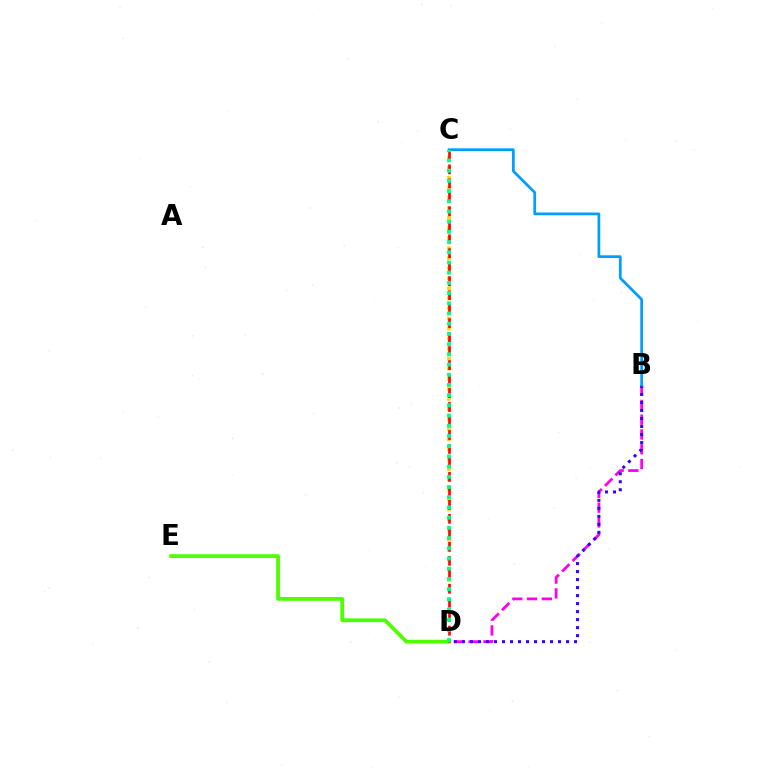{('D', 'E'): [{'color': '#4fff00', 'line_style': 'solid', 'thickness': 2.71}], ('B', 'D'): [{'color': '#ff00ed', 'line_style': 'dashed', 'thickness': 2.01}, {'color': '#3700ff', 'line_style': 'dotted', 'thickness': 2.18}], ('C', 'D'): [{'color': '#ffd500', 'line_style': 'dotted', 'thickness': 2.73}, {'color': '#ff0000', 'line_style': 'dashed', 'thickness': 1.9}, {'color': '#00ff86', 'line_style': 'dotted', 'thickness': 2.77}], ('B', 'C'): [{'color': '#009eff', 'line_style': 'solid', 'thickness': 1.98}]}